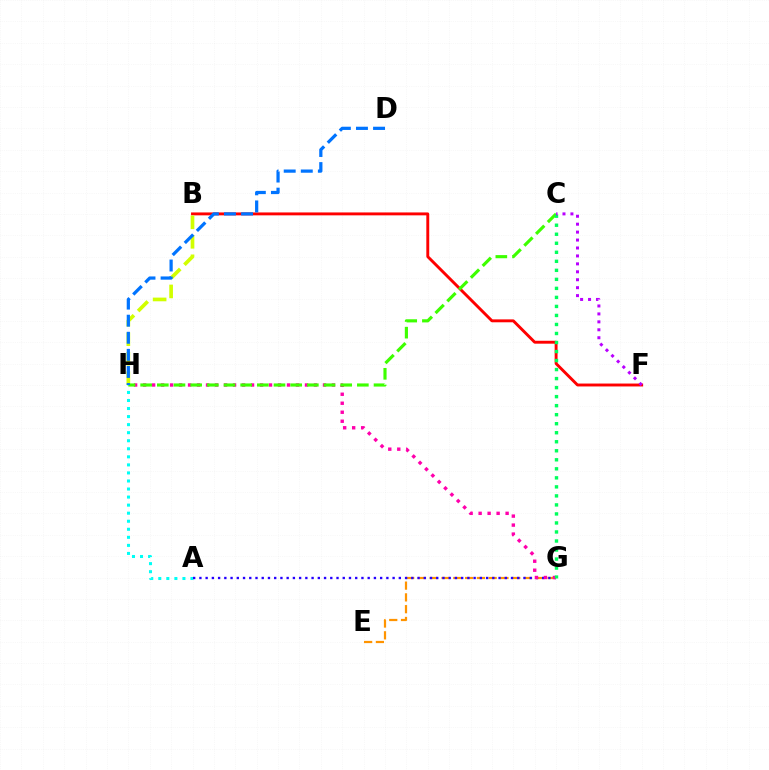{('B', 'F'): [{'color': '#ff0000', 'line_style': 'solid', 'thickness': 2.09}], ('A', 'H'): [{'color': '#00fff6', 'line_style': 'dotted', 'thickness': 2.19}], ('E', 'G'): [{'color': '#ff9400', 'line_style': 'dashed', 'thickness': 1.6}], ('A', 'G'): [{'color': '#2500ff', 'line_style': 'dotted', 'thickness': 1.69}], ('B', 'H'): [{'color': '#d1ff00', 'line_style': 'dashed', 'thickness': 2.65}], ('G', 'H'): [{'color': '#ff00ac', 'line_style': 'dotted', 'thickness': 2.44}], ('C', 'H'): [{'color': '#3dff00', 'line_style': 'dashed', 'thickness': 2.26}], ('D', 'H'): [{'color': '#0074ff', 'line_style': 'dashed', 'thickness': 2.32}], ('C', 'G'): [{'color': '#00ff5c', 'line_style': 'dotted', 'thickness': 2.45}], ('C', 'F'): [{'color': '#b900ff', 'line_style': 'dotted', 'thickness': 2.16}]}